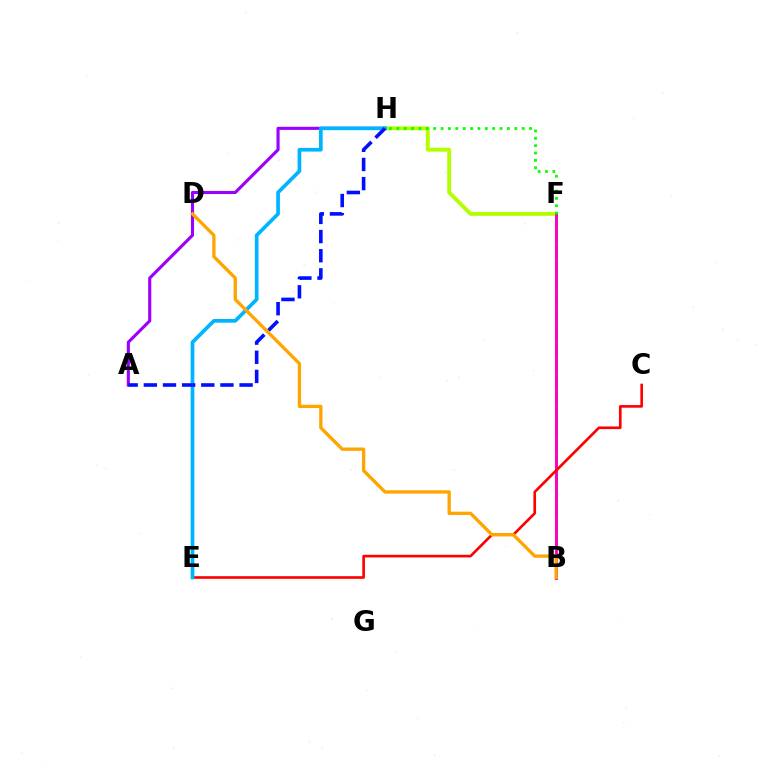{('F', 'H'): [{'color': '#b3ff00', 'line_style': 'solid', 'thickness': 2.79}, {'color': '#08ff00', 'line_style': 'dotted', 'thickness': 2.0}], ('B', 'F'): [{'color': '#00ff9d', 'line_style': 'dashed', 'thickness': 2.2}, {'color': '#ff00bd', 'line_style': 'solid', 'thickness': 2.11}], ('A', 'H'): [{'color': '#9b00ff', 'line_style': 'solid', 'thickness': 2.24}, {'color': '#0010ff', 'line_style': 'dashed', 'thickness': 2.6}], ('C', 'E'): [{'color': '#ff0000', 'line_style': 'solid', 'thickness': 1.89}], ('E', 'H'): [{'color': '#00b5ff', 'line_style': 'solid', 'thickness': 2.66}], ('B', 'D'): [{'color': '#ffa500', 'line_style': 'solid', 'thickness': 2.39}]}